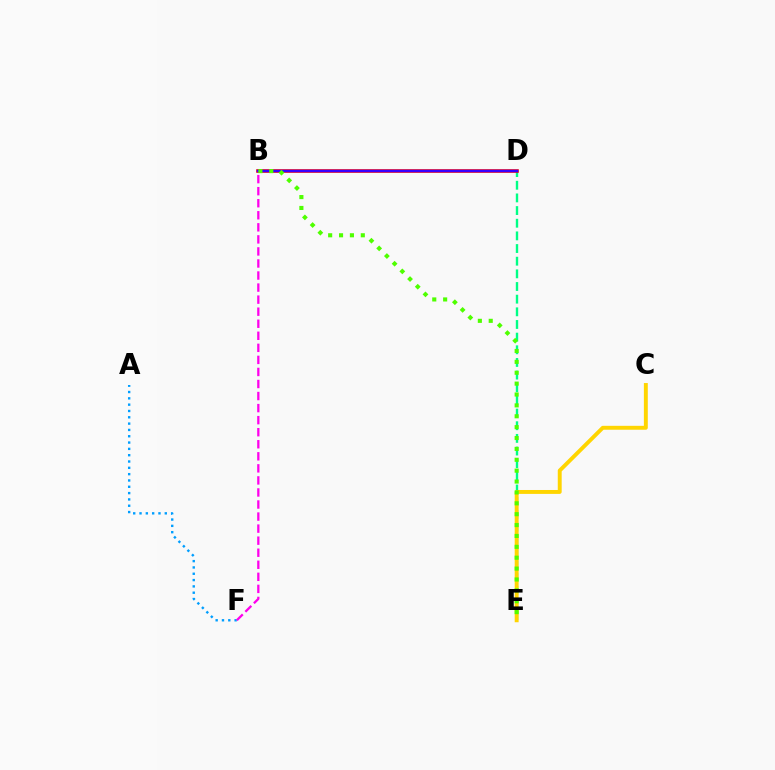{('D', 'E'): [{'color': '#00ff86', 'line_style': 'dashed', 'thickness': 1.72}], ('A', 'F'): [{'color': '#009eff', 'line_style': 'dotted', 'thickness': 1.72}], ('C', 'E'): [{'color': '#ffd500', 'line_style': 'solid', 'thickness': 2.82}], ('B', 'D'): [{'color': '#ff0000', 'line_style': 'solid', 'thickness': 2.57}, {'color': '#3700ff', 'line_style': 'solid', 'thickness': 1.78}], ('B', 'F'): [{'color': '#ff00ed', 'line_style': 'dashed', 'thickness': 1.64}], ('B', 'E'): [{'color': '#4fff00', 'line_style': 'dotted', 'thickness': 2.96}]}